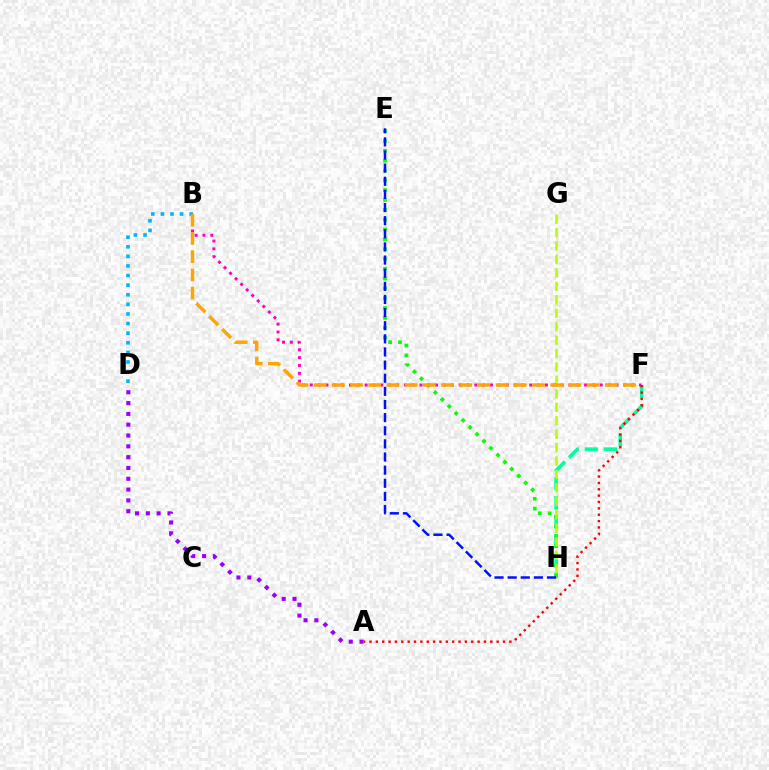{('F', 'H'): [{'color': '#00ff9d', 'line_style': 'dashed', 'thickness': 2.59}], ('A', 'D'): [{'color': '#9b00ff', 'line_style': 'dotted', 'thickness': 2.94}], ('E', 'H'): [{'color': '#08ff00', 'line_style': 'dotted', 'thickness': 2.67}, {'color': '#0010ff', 'line_style': 'dashed', 'thickness': 1.78}], ('G', 'H'): [{'color': '#b3ff00', 'line_style': 'dashed', 'thickness': 1.83}], ('B', 'F'): [{'color': '#ff00bd', 'line_style': 'dotted', 'thickness': 2.13}, {'color': '#ffa500', 'line_style': 'dashed', 'thickness': 2.47}], ('B', 'D'): [{'color': '#00b5ff', 'line_style': 'dotted', 'thickness': 2.61}], ('A', 'F'): [{'color': '#ff0000', 'line_style': 'dotted', 'thickness': 1.73}]}